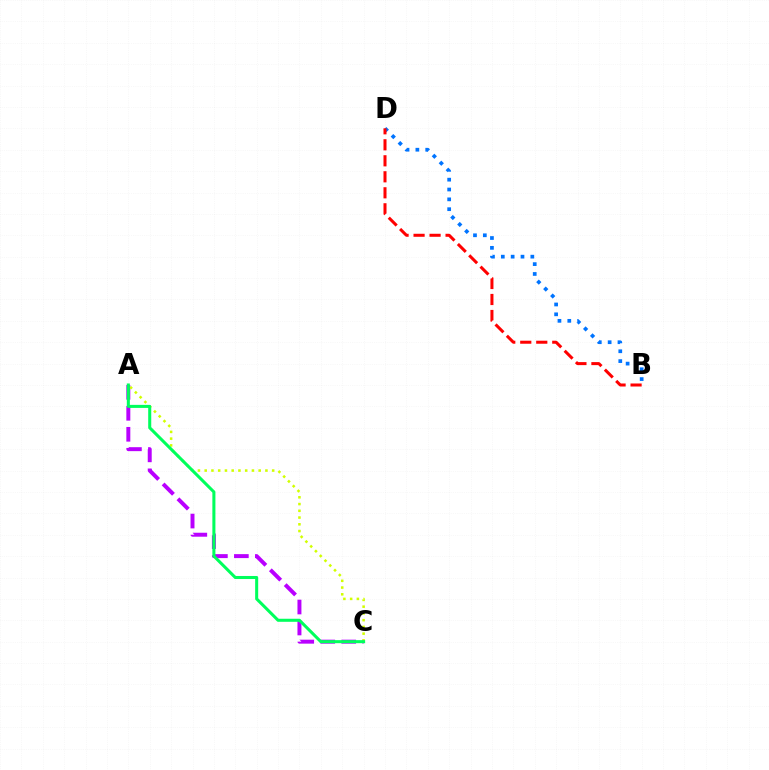{('B', 'D'): [{'color': '#0074ff', 'line_style': 'dotted', 'thickness': 2.67}, {'color': '#ff0000', 'line_style': 'dashed', 'thickness': 2.17}], ('A', 'C'): [{'color': '#b900ff', 'line_style': 'dashed', 'thickness': 2.85}, {'color': '#d1ff00', 'line_style': 'dotted', 'thickness': 1.83}, {'color': '#00ff5c', 'line_style': 'solid', 'thickness': 2.19}]}